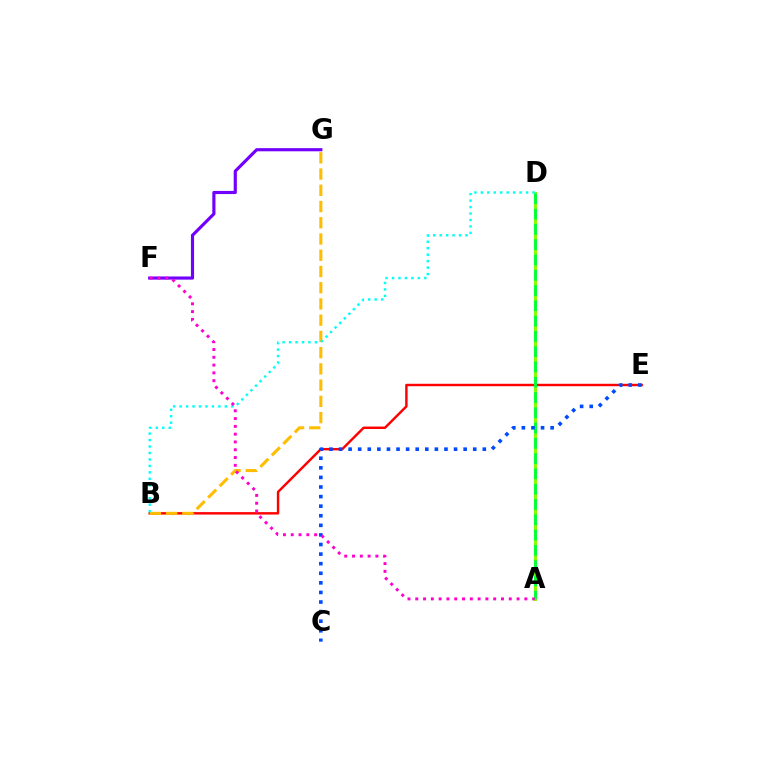{('B', 'E'): [{'color': '#ff0000', 'line_style': 'solid', 'thickness': 1.75}], ('F', 'G'): [{'color': '#7200ff', 'line_style': 'solid', 'thickness': 2.27}], ('B', 'G'): [{'color': '#ffbd00', 'line_style': 'dashed', 'thickness': 2.21}], ('A', 'D'): [{'color': '#84ff00', 'line_style': 'solid', 'thickness': 2.21}, {'color': '#00ff39', 'line_style': 'dashed', 'thickness': 2.08}], ('C', 'E'): [{'color': '#004bff', 'line_style': 'dotted', 'thickness': 2.6}], ('B', 'D'): [{'color': '#00fff6', 'line_style': 'dotted', 'thickness': 1.75}], ('A', 'F'): [{'color': '#ff00cf', 'line_style': 'dotted', 'thickness': 2.12}]}